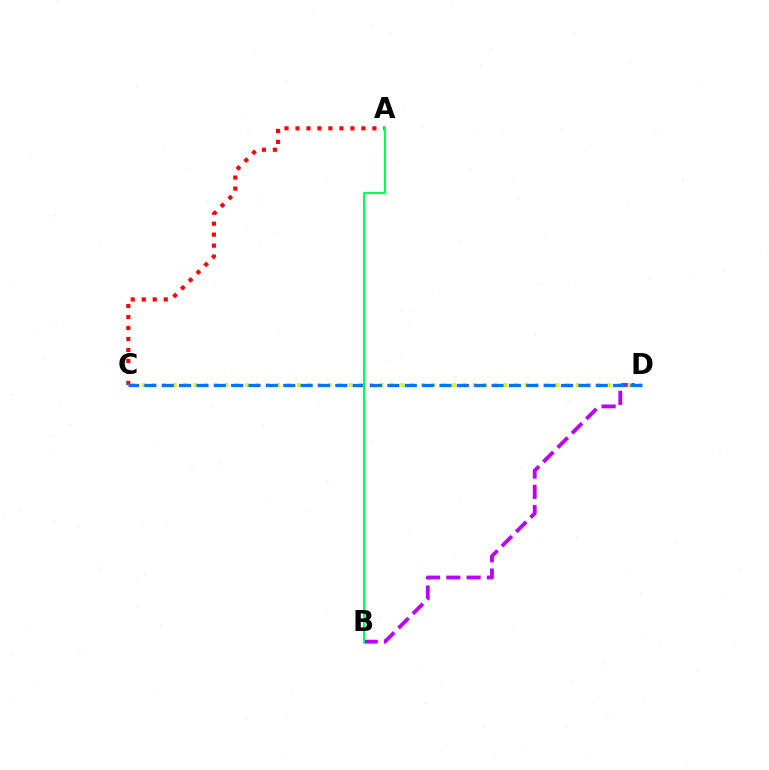{('B', 'D'): [{'color': '#b900ff', 'line_style': 'dashed', 'thickness': 2.76}], ('A', 'C'): [{'color': '#ff0000', 'line_style': 'dotted', 'thickness': 2.99}], ('C', 'D'): [{'color': '#d1ff00', 'line_style': 'dotted', 'thickness': 2.81}, {'color': '#0074ff', 'line_style': 'dashed', 'thickness': 2.36}], ('A', 'B'): [{'color': '#00ff5c', 'line_style': 'solid', 'thickness': 1.52}]}